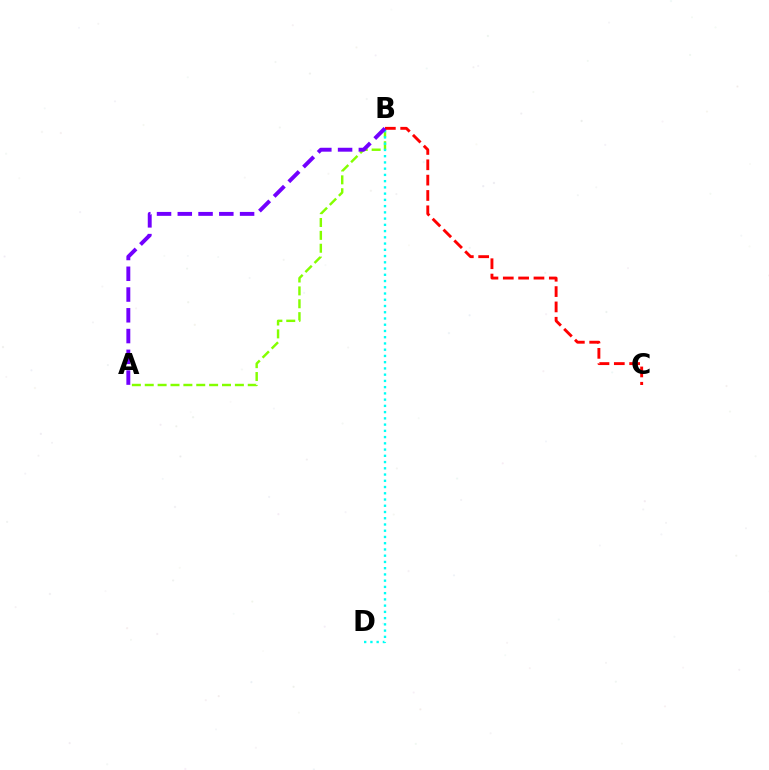{('A', 'B'): [{'color': '#84ff00', 'line_style': 'dashed', 'thickness': 1.75}, {'color': '#7200ff', 'line_style': 'dashed', 'thickness': 2.82}], ('B', 'D'): [{'color': '#00fff6', 'line_style': 'dotted', 'thickness': 1.7}], ('B', 'C'): [{'color': '#ff0000', 'line_style': 'dashed', 'thickness': 2.08}]}